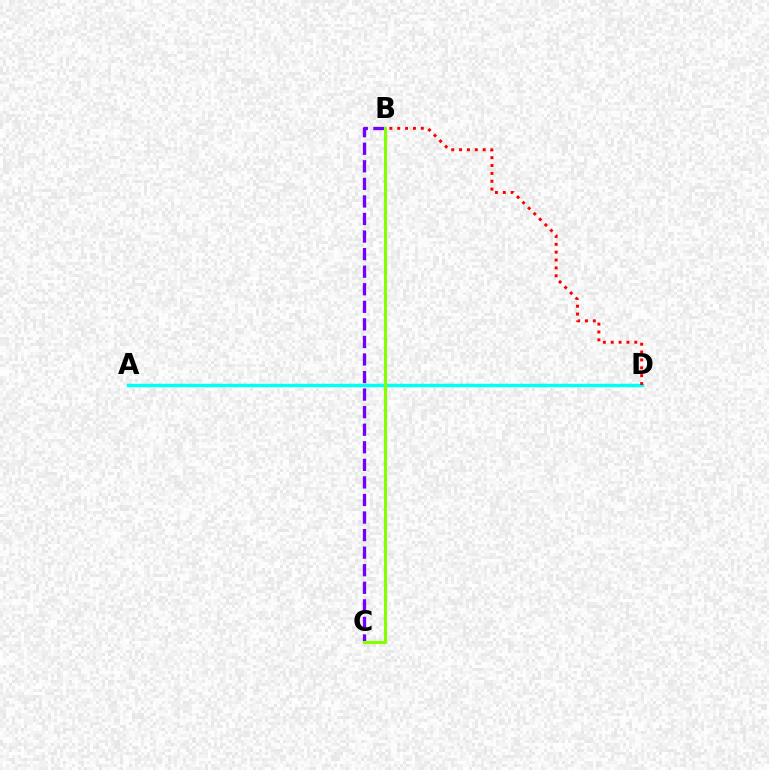{('B', 'C'): [{'color': '#7200ff', 'line_style': 'dashed', 'thickness': 2.39}, {'color': '#84ff00', 'line_style': 'solid', 'thickness': 2.24}], ('A', 'D'): [{'color': '#00fff6', 'line_style': 'solid', 'thickness': 2.47}], ('B', 'D'): [{'color': '#ff0000', 'line_style': 'dotted', 'thickness': 2.14}]}